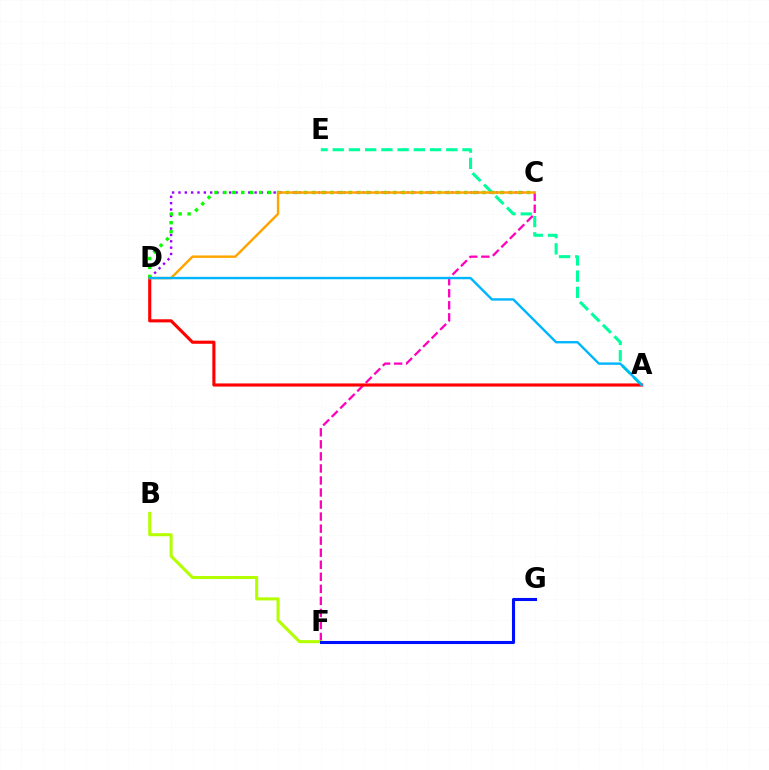{('C', 'D'): [{'color': '#9b00ff', 'line_style': 'dotted', 'thickness': 1.72}, {'color': '#08ff00', 'line_style': 'dotted', 'thickness': 2.43}, {'color': '#ffa500', 'line_style': 'solid', 'thickness': 1.76}], ('C', 'F'): [{'color': '#ff00bd', 'line_style': 'dashed', 'thickness': 1.64}], ('A', 'E'): [{'color': '#00ff9d', 'line_style': 'dashed', 'thickness': 2.2}], ('A', 'D'): [{'color': '#ff0000', 'line_style': 'solid', 'thickness': 2.24}, {'color': '#00b5ff', 'line_style': 'solid', 'thickness': 1.72}], ('B', 'F'): [{'color': '#b3ff00', 'line_style': 'solid', 'thickness': 2.2}], ('F', 'G'): [{'color': '#0010ff', 'line_style': 'solid', 'thickness': 2.22}]}